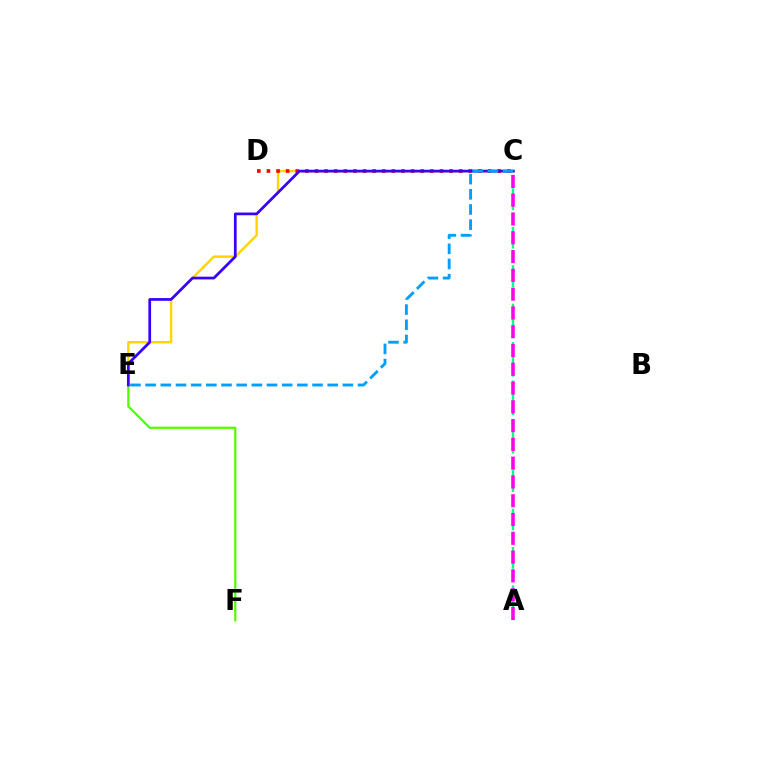{('E', 'F'): [{'color': '#4fff00', 'line_style': 'solid', 'thickness': 1.61}], ('C', 'E'): [{'color': '#ffd500', 'line_style': 'solid', 'thickness': 1.76}, {'color': '#3700ff', 'line_style': 'solid', 'thickness': 1.96}, {'color': '#009eff', 'line_style': 'dashed', 'thickness': 2.06}], ('A', 'C'): [{'color': '#00ff86', 'line_style': 'dashed', 'thickness': 1.74}, {'color': '#ff00ed', 'line_style': 'dashed', 'thickness': 2.55}], ('C', 'D'): [{'color': '#ff0000', 'line_style': 'dotted', 'thickness': 2.61}]}